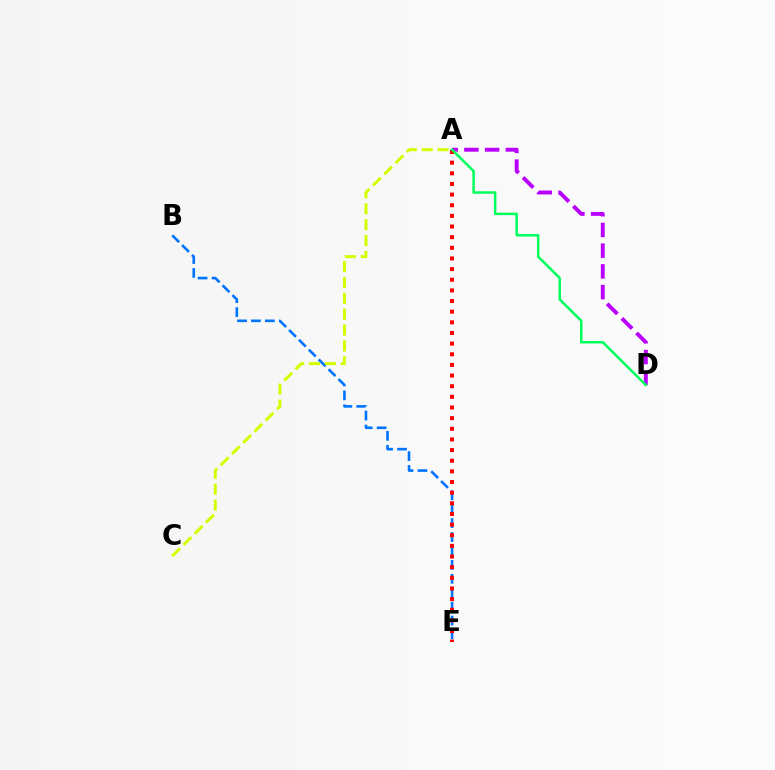{('B', 'E'): [{'color': '#0074ff', 'line_style': 'dashed', 'thickness': 1.89}], ('A', 'D'): [{'color': '#b900ff', 'line_style': 'dashed', 'thickness': 2.81}, {'color': '#00ff5c', 'line_style': 'solid', 'thickness': 1.8}], ('A', 'C'): [{'color': '#d1ff00', 'line_style': 'dashed', 'thickness': 2.16}], ('A', 'E'): [{'color': '#ff0000', 'line_style': 'dotted', 'thickness': 2.89}]}